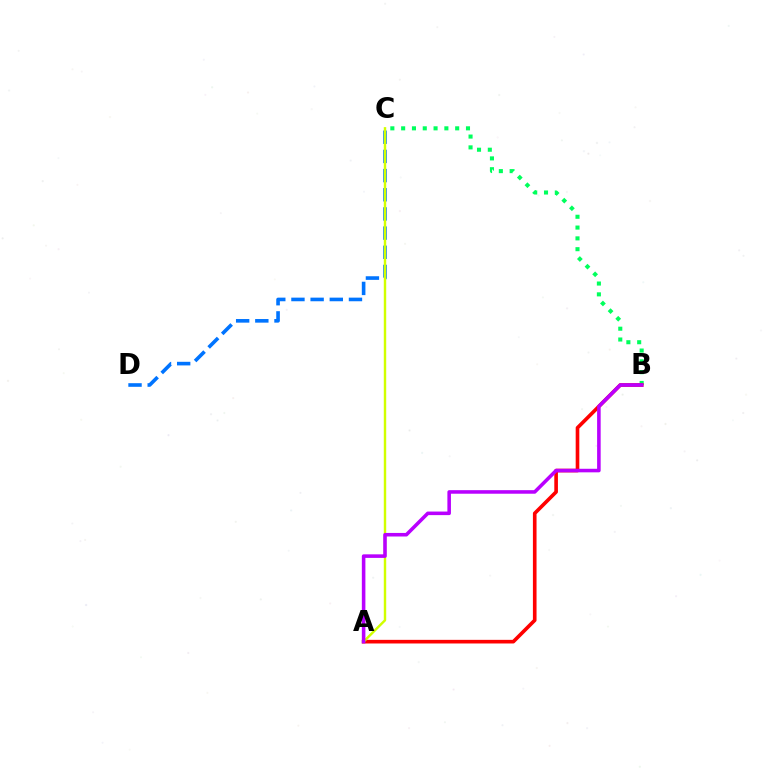{('B', 'C'): [{'color': '#00ff5c', 'line_style': 'dotted', 'thickness': 2.94}], ('A', 'B'): [{'color': '#ff0000', 'line_style': 'solid', 'thickness': 2.61}, {'color': '#b900ff', 'line_style': 'solid', 'thickness': 2.56}], ('C', 'D'): [{'color': '#0074ff', 'line_style': 'dashed', 'thickness': 2.6}], ('A', 'C'): [{'color': '#d1ff00', 'line_style': 'solid', 'thickness': 1.75}]}